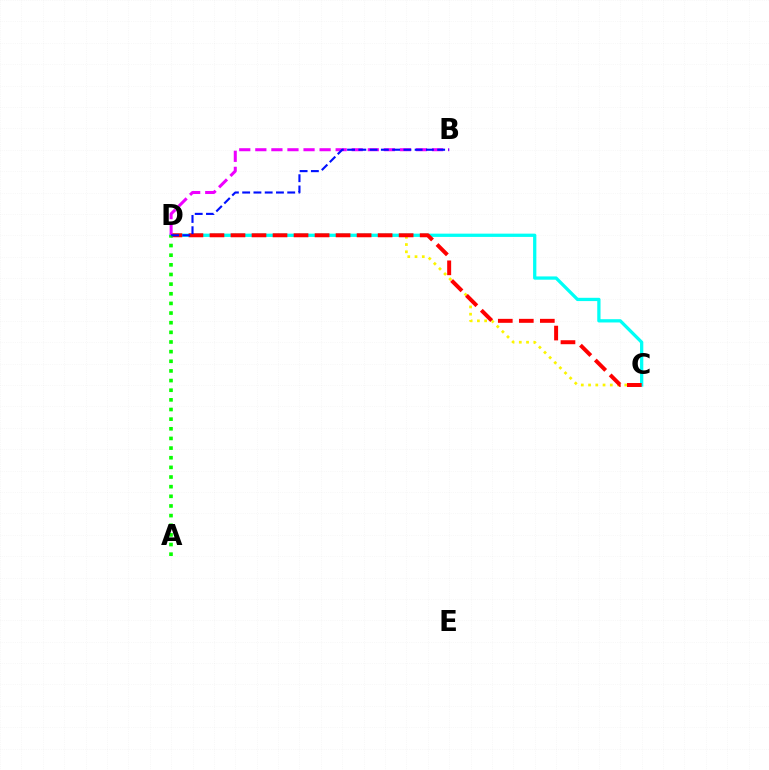{('C', 'D'): [{'color': '#fcf500', 'line_style': 'dotted', 'thickness': 1.97}, {'color': '#00fff6', 'line_style': 'solid', 'thickness': 2.36}, {'color': '#ff0000', 'line_style': 'dashed', 'thickness': 2.86}], ('B', 'D'): [{'color': '#ee00ff', 'line_style': 'dashed', 'thickness': 2.18}, {'color': '#0010ff', 'line_style': 'dashed', 'thickness': 1.53}], ('A', 'D'): [{'color': '#08ff00', 'line_style': 'dotted', 'thickness': 2.62}]}